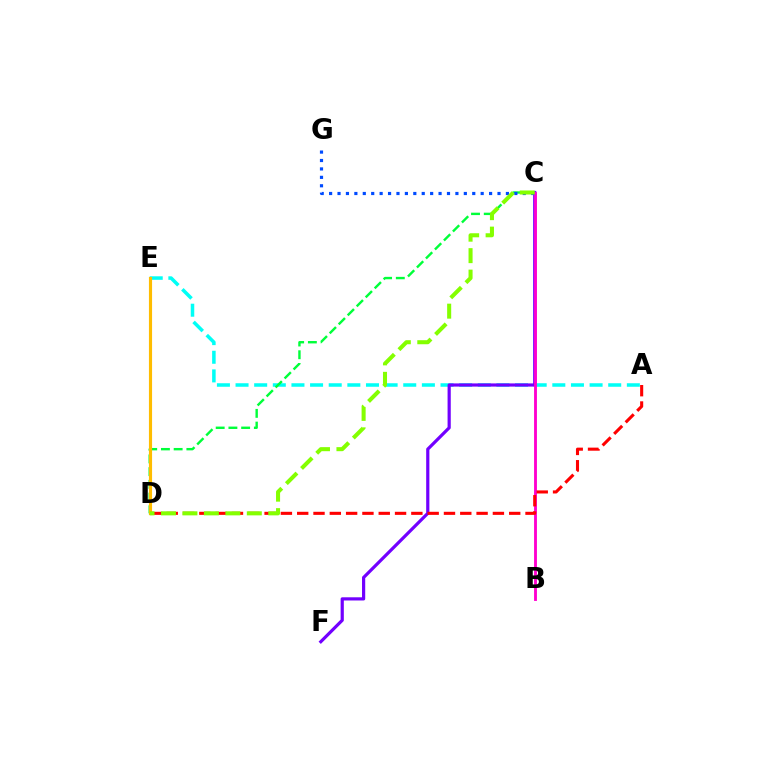{('A', 'E'): [{'color': '#00fff6', 'line_style': 'dashed', 'thickness': 2.53}], ('C', 'F'): [{'color': '#7200ff', 'line_style': 'solid', 'thickness': 2.3}], ('C', 'D'): [{'color': '#00ff39', 'line_style': 'dashed', 'thickness': 1.73}, {'color': '#84ff00', 'line_style': 'dashed', 'thickness': 2.92}], ('B', 'C'): [{'color': '#ff00cf', 'line_style': 'solid', 'thickness': 2.06}], ('D', 'E'): [{'color': '#ffbd00', 'line_style': 'solid', 'thickness': 2.26}], ('C', 'G'): [{'color': '#004bff', 'line_style': 'dotted', 'thickness': 2.29}], ('A', 'D'): [{'color': '#ff0000', 'line_style': 'dashed', 'thickness': 2.22}]}